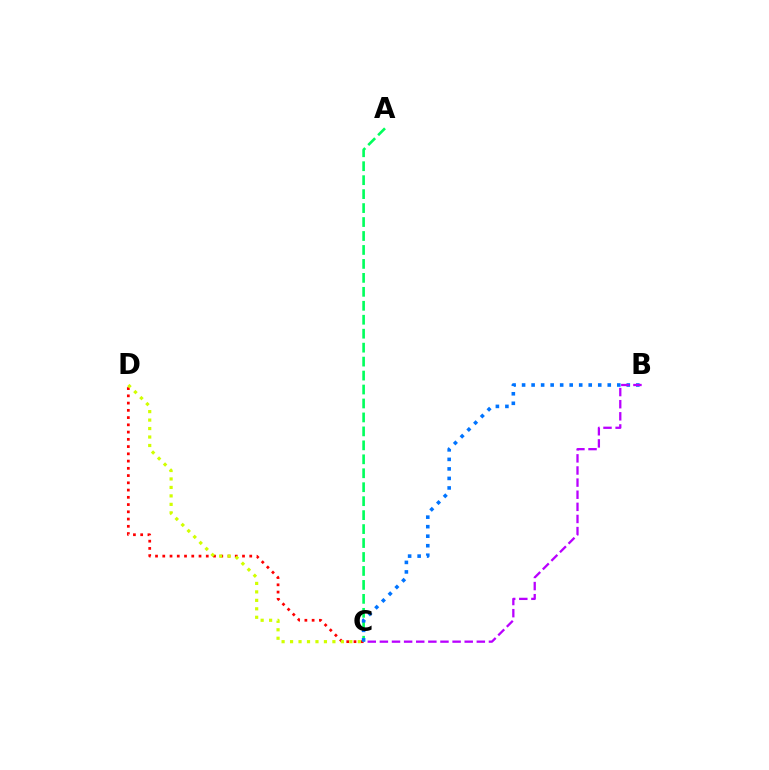{('C', 'D'): [{'color': '#ff0000', 'line_style': 'dotted', 'thickness': 1.97}, {'color': '#d1ff00', 'line_style': 'dotted', 'thickness': 2.3}], ('A', 'C'): [{'color': '#00ff5c', 'line_style': 'dashed', 'thickness': 1.9}], ('B', 'C'): [{'color': '#0074ff', 'line_style': 'dotted', 'thickness': 2.59}, {'color': '#b900ff', 'line_style': 'dashed', 'thickness': 1.65}]}